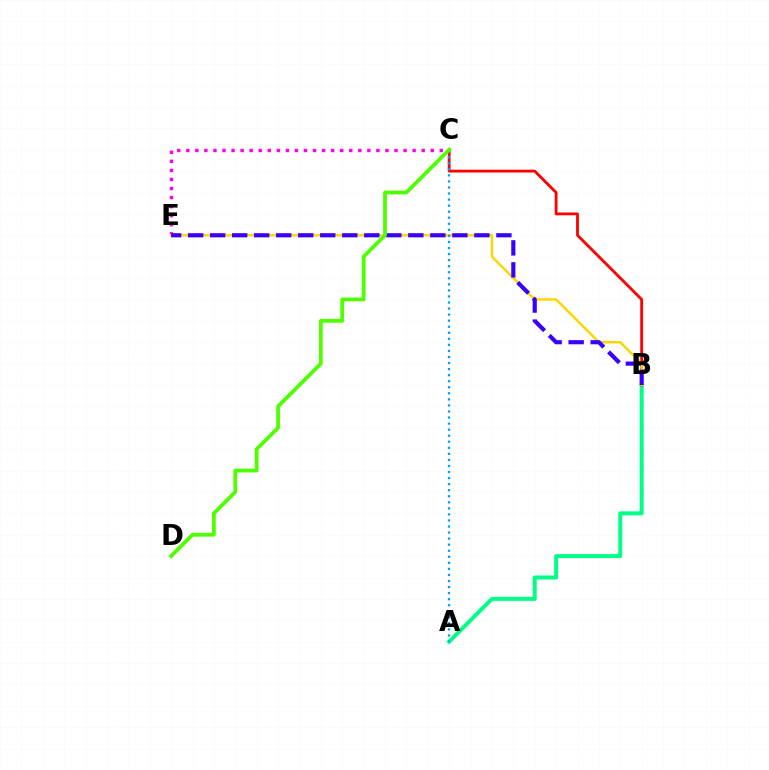{('A', 'B'): [{'color': '#00ff86', 'line_style': 'solid', 'thickness': 2.87}], ('C', 'E'): [{'color': '#ff00ed', 'line_style': 'dotted', 'thickness': 2.46}], ('B', 'C'): [{'color': '#ff0000', 'line_style': 'solid', 'thickness': 2.03}], ('B', 'E'): [{'color': '#ffd500', 'line_style': 'solid', 'thickness': 1.76}, {'color': '#3700ff', 'line_style': 'dashed', 'thickness': 2.99}], ('A', 'C'): [{'color': '#009eff', 'line_style': 'dotted', 'thickness': 1.64}], ('C', 'D'): [{'color': '#4fff00', 'line_style': 'solid', 'thickness': 2.72}]}